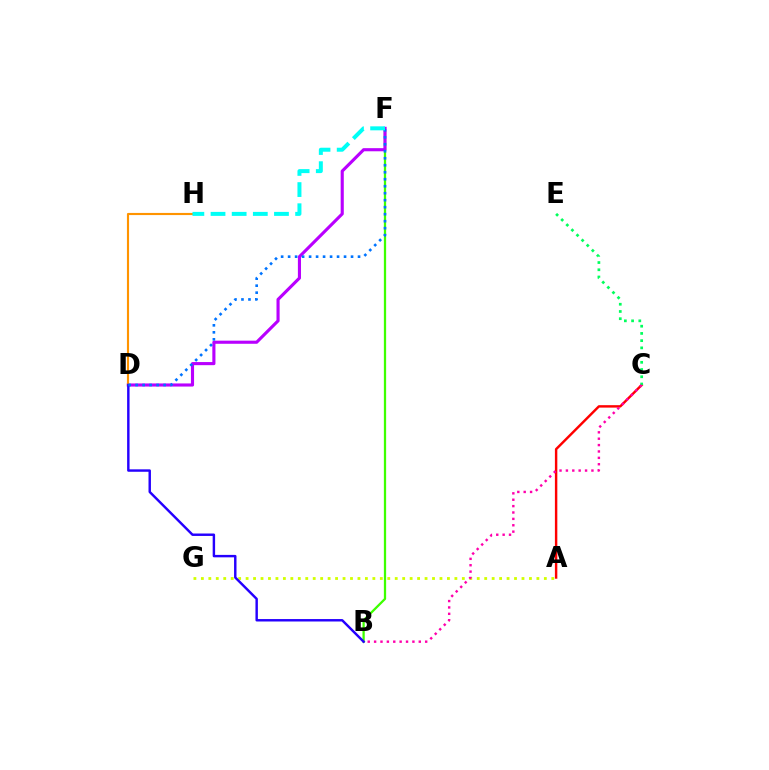{('B', 'F'): [{'color': '#3dff00', 'line_style': 'solid', 'thickness': 1.63}], ('D', 'F'): [{'color': '#b900ff', 'line_style': 'solid', 'thickness': 2.24}, {'color': '#0074ff', 'line_style': 'dotted', 'thickness': 1.9}], ('A', 'C'): [{'color': '#ff0000', 'line_style': 'solid', 'thickness': 1.75}], ('A', 'G'): [{'color': '#d1ff00', 'line_style': 'dotted', 'thickness': 2.03}], ('D', 'H'): [{'color': '#ff9400', 'line_style': 'solid', 'thickness': 1.54}], ('B', 'D'): [{'color': '#2500ff', 'line_style': 'solid', 'thickness': 1.75}], ('C', 'E'): [{'color': '#00ff5c', 'line_style': 'dotted', 'thickness': 1.96}], ('B', 'C'): [{'color': '#ff00ac', 'line_style': 'dotted', 'thickness': 1.73}], ('F', 'H'): [{'color': '#00fff6', 'line_style': 'dashed', 'thickness': 2.87}]}